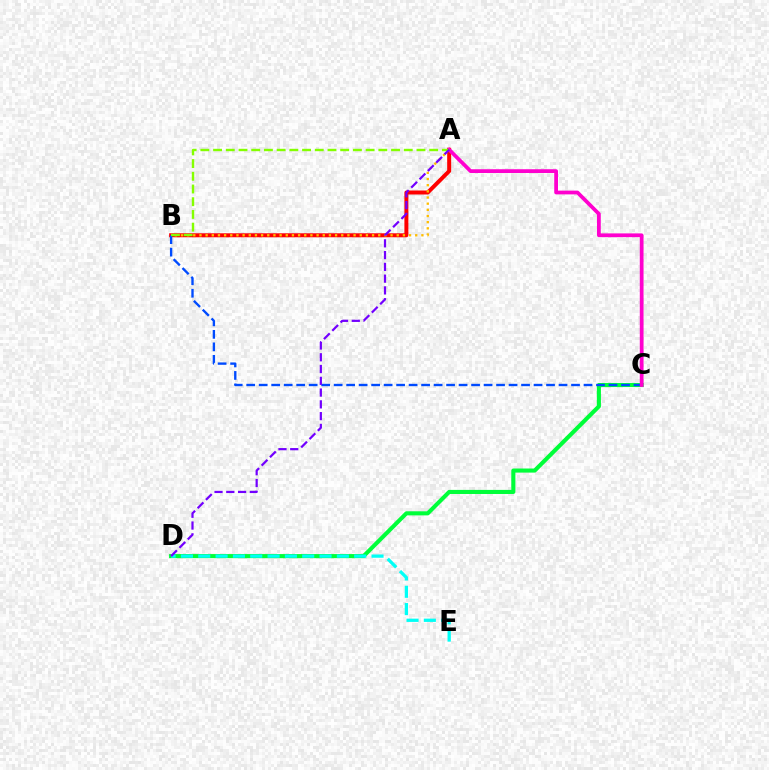{('C', 'D'): [{'color': '#00ff39', 'line_style': 'solid', 'thickness': 2.95}], ('A', 'B'): [{'color': '#ff0000', 'line_style': 'solid', 'thickness': 2.87}, {'color': '#ffbd00', 'line_style': 'dotted', 'thickness': 1.67}, {'color': '#84ff00', 'line_style': 'dashed', 'thickness': 1.73}], ('B', 'C'): [{'color': '#004bff', 'line_style': 'dashed', 'thickness': 1.7}], ('D', 'E'): [{'color': '#00fff6', 'line_style': 'dashed', 'thickness': 2.35}], ('A', 'C'): [{'color': '#ff00cf', 'line_style': 'solid', 'thickness': 2.71}], ('A', 'D'): [{'color': '#7200ff', 'line_style': 'dashed', 'thickness': 1.6}]}